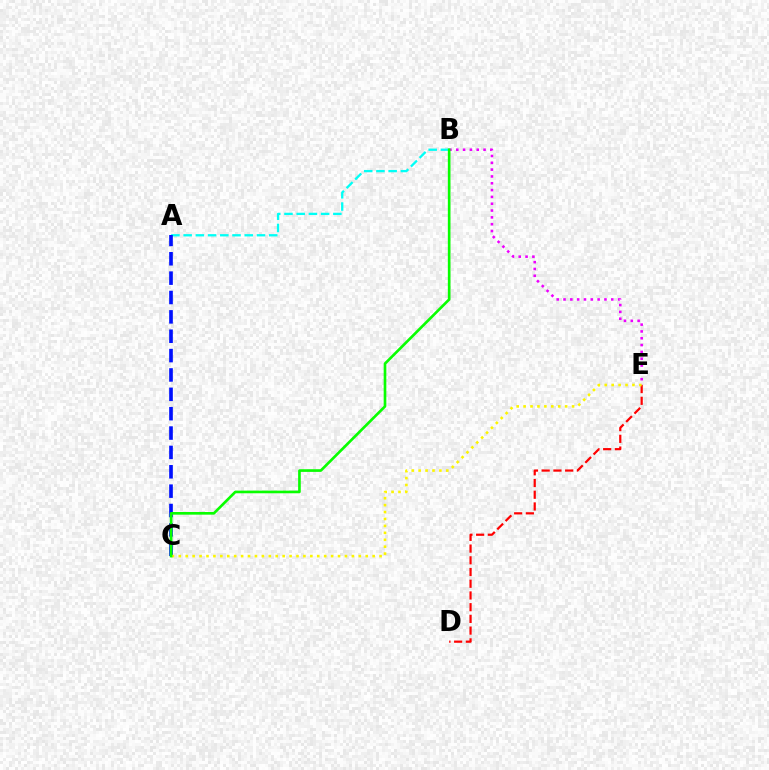{('A', 'B'): [{'color': '#00fff6', 'line_style': 'dashed', 'thickness': 1.66}], ('A', 'C'): [{'color': '#0010ff', 'line_style': 'dashed', 'thickness': 2.63}], ('D', 'E'): [{'color': '#ff0000', 'line_style': 'dashed', 'thickness': 1.59}], ('B', 'E'): [{'color': '#ee00ff', 'line_style': 'dotted', 'thickness': 1.85}], ('C', 'E'): [{'color': '#fcf500', 'line_style': 'dotted', 'thickness': 1.88}], ('B', 'C'): [{'color': '#08ff00', 'line_style': 'solid', 'thickness': 1.91}]}